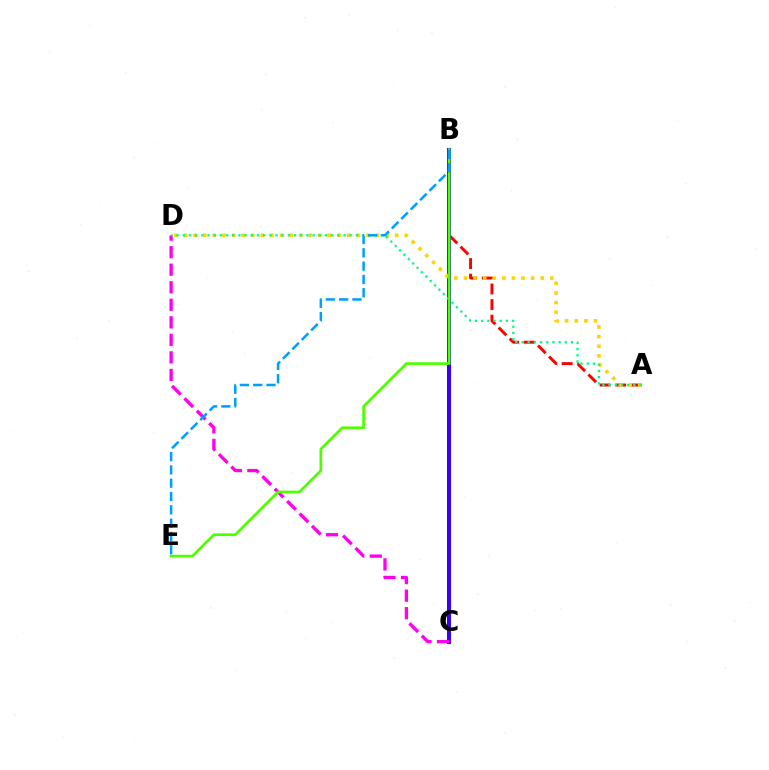{('A', 'B'): [{'color': '#ff0000', 'line_style': 'dashed', 'thickness': 2.12}], ('B', 'C'): [{'color': '#3700ff', 'line_style': 'solid', 'thickness': 2.91}], ('C', 'D'): [{'color': '#ff00ed', 'line_style': 'dashed', 'thickness': 2.38}], ('A', 'D'): [{'color': '#ffd500', 'line_style': 'dotted', 'thickness': 2.61}, {'color': '#00ff86', 'line_style': 'dotted', 'thickness': 1.68}], ('B', 'E'): [{'color': '#4fff00', 'line_style': 'solid', 'thickness': 1.96}, {'color': '#009eff', 'line_style': 'dashed', 'thickness': 1.81}]}